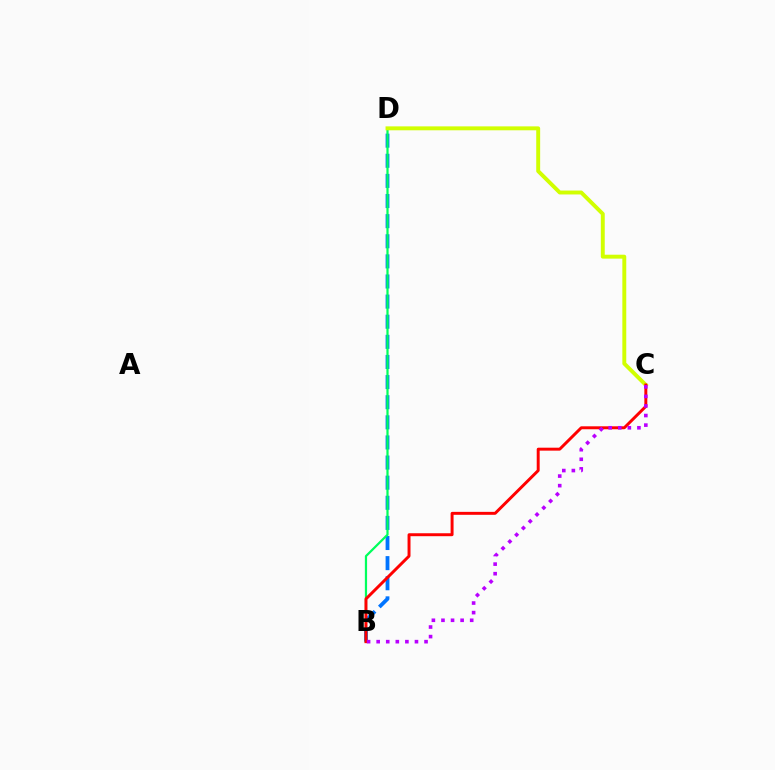{('B', 'D'): [{'color': '#0074ff', 'line_style': 'dashed', 'thickness': 2.73}, {'color': '#00ff5c', 'line_style': 'solid', 'thickness': 1.6}], ('C', 'D'): [{'color': '#d1ff00', 'line_style': 'solid', 'thickness': 2.82}], ('B', 'C'): [{'color': '#ff0000', 'line_style': 'solid', 'thickness': 2.12}, {'color': '#b900ff', 'line_style': 'dotted', 'thickness': 2.6}]}